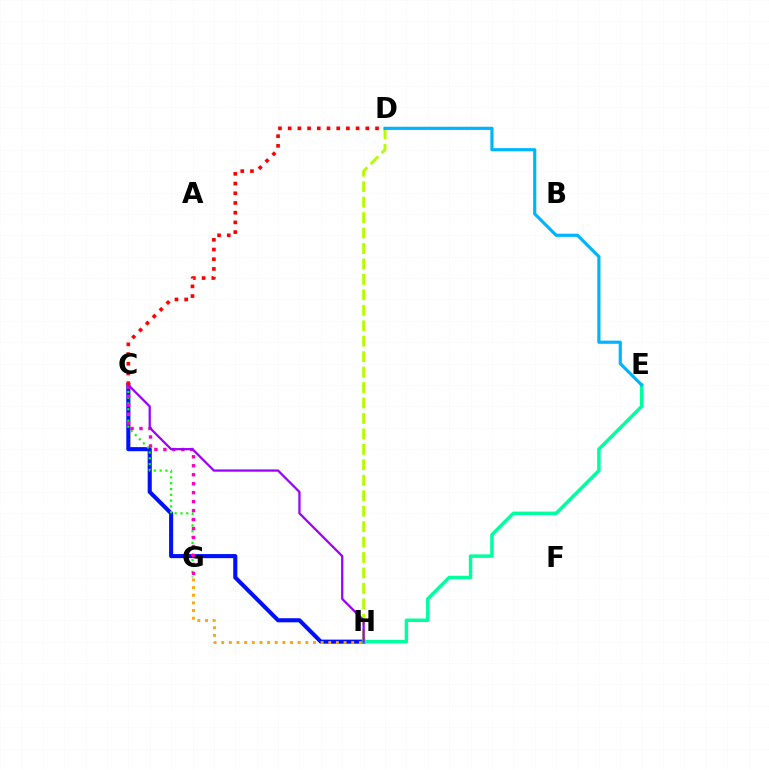{('C', 'H'): [{'color': '#0010ff', 'line_style': 'solid', 'thickness': 2.94}, {'color': '#9b00ff', 'line_style': 'solid', 'thickness': 1.62}], ('C', 'G'): [{'color': '#08ff00', 'line_style': 'dotted', 'thickness': 1.57}, {'color': '#ff00bd', 'line_style': 'dotted', 'thickness': 2.44}], ('E', 'H'): [{'color': '#00ff9d', 'line_style': 'solid', 'thickness': 2.5}], ('D', 'H'): [{'color': '#b3ff00', 'line_style': 'dashed', 'thickness': 2.1}], ('G', 'H'): [{'color': '#ffa500', 'line_style': 'dotted', 'thickness': 2.08}], ('D', 'E'): [{'color': '#00b5ff', 'line_style': 'solid', 'thickness': 2.3}], ('C', 'D'): [{'color': '#ff0000', 'line_style': 'dotted', 'thickness': 2.64}]}